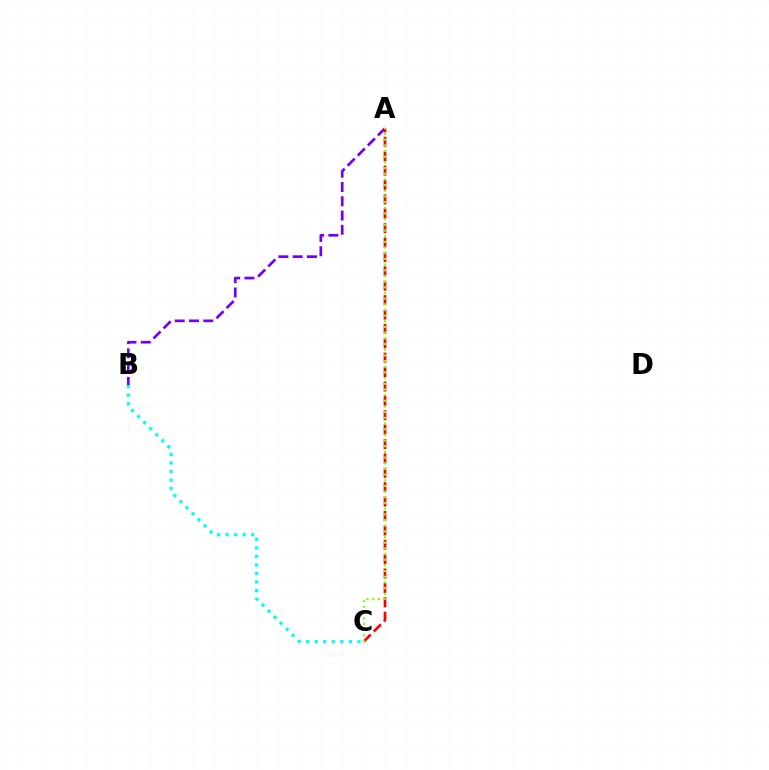{('A', 'B'): [{'color': '#7200ff', 'line_style': 'dashed', 'thickness': 1.94}], ('A', 'C'): [{'color': '#ff0000', 'line_style': 'dashed', 'thickness': 1.96}, {'color': '#84ff00', 'line_style': 'dotted', 'thickness': 1.54}], ('B', 'C'): [{'color': '#00fff6', 'line_style': 'dotted', 'thickness': 2.32}]}